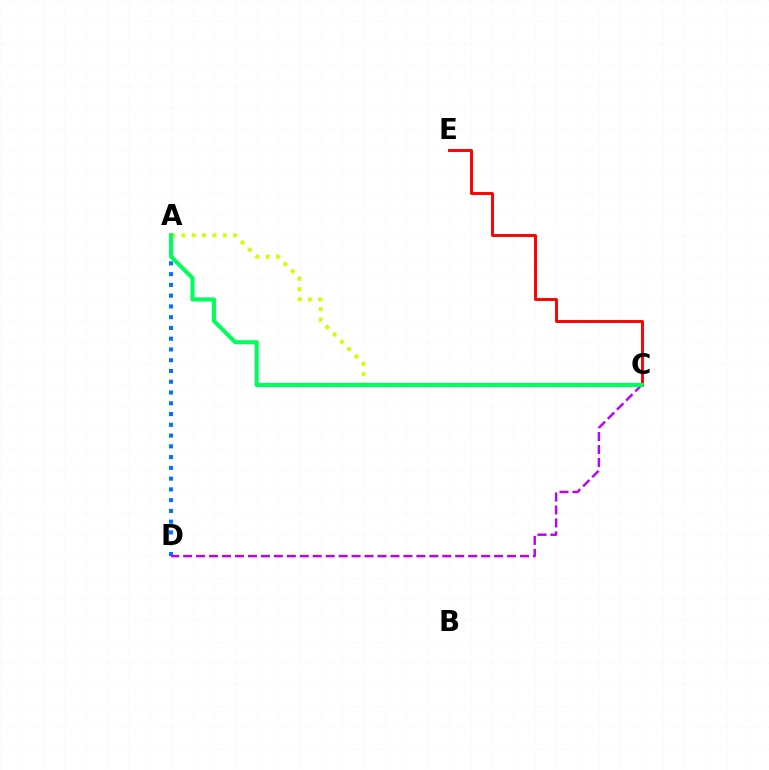{('C', 'E'): [{'color': '#ff0000', 'line_style': 'solid', 'thickness': 2.11}], ('A', 'D'): [{'color': '#0074ff', 'line_style': 'dotted', 'thickness': 2.92}], ('A', 'C'): [{'color': '#d1ff00', 'line_style': 'dotted', 'thickness': 2.81}, {'color': '#00ff5c', 'line_style': 'solid', 'thickness': 2.95}], ('C', 'D'): [{'color': '#b900ff', 'line_style': 'dashed', 'thickness': 1.76}]}